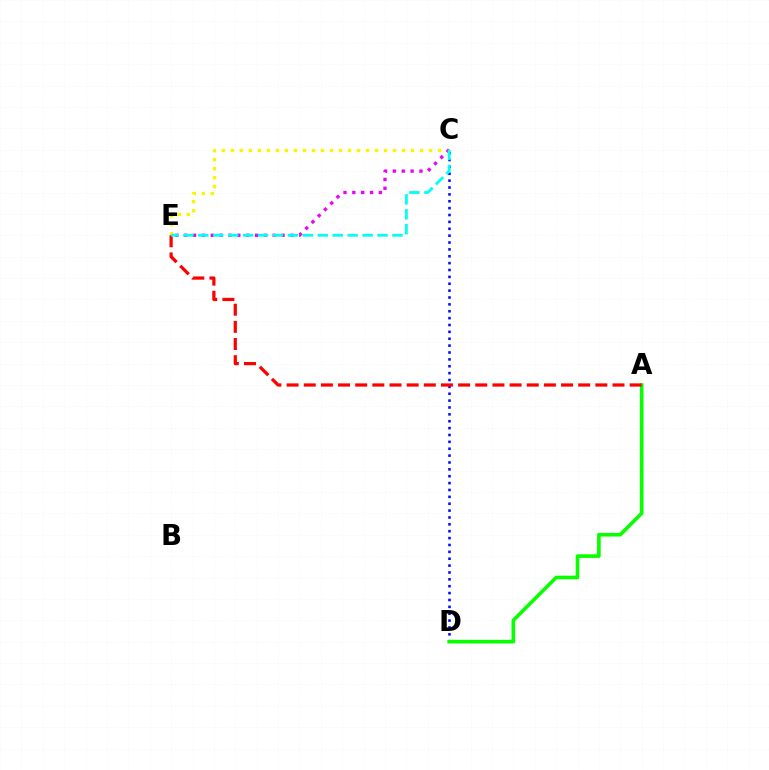{('C', 'D'): [{'color': '#0010ff', 'line_style': 'dotted', 'thickness': 1.87}], ('A', 'D'): [{'color': '#08ff00', 'line_style': 'solid', 'thickness': 2.61}], ('C', 'E'): [{'color': '#fcf500', 'line_style': 'dotted', 'thickness': 2.45}, {'color': '#ee00ff', 'line_style': 'dotted', 'thickness': 2.4}, {'color': '#00fff6', 'line_style': 'dashed', 'thickness': 2.03}], ('A', 'E'): [{'color': '#ff0000', 'line_style': 'dashed', 'thickness': 2.33}]}